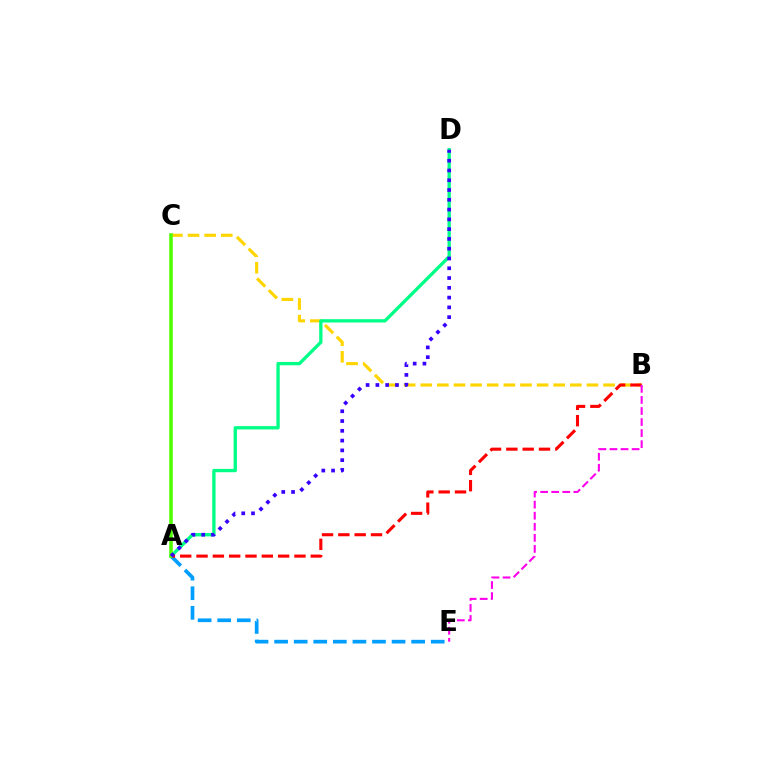{('B', 'C'): [{'color': '#ffd500', 'line_style': 'dashed', 'thickness': 2.26}], ('A', 'E'): [{'color': '#009eff', 'line_style': 'dashed', 'thickness': 2.66}], ('A', 'D'): [{'color': '#00ff86', 'line_style': 'solid', 'thickness': 2.39}, {'color': '#3700ff', 'line_style': 'dotted', 'thickness': 2.66}], ('A', 'B'): [{'color': '#ff0000', 'line_style': 'dashed', 'thickness': 2.22}], ('A', 'C'): [{'color': '#4fff00', 'line_style': 'solid', 'thickness': 2.57}], ('B', 'E'): [{'color': '#ff00ed', 'line_style': 'dashed', 'thickness': 1.5}]}